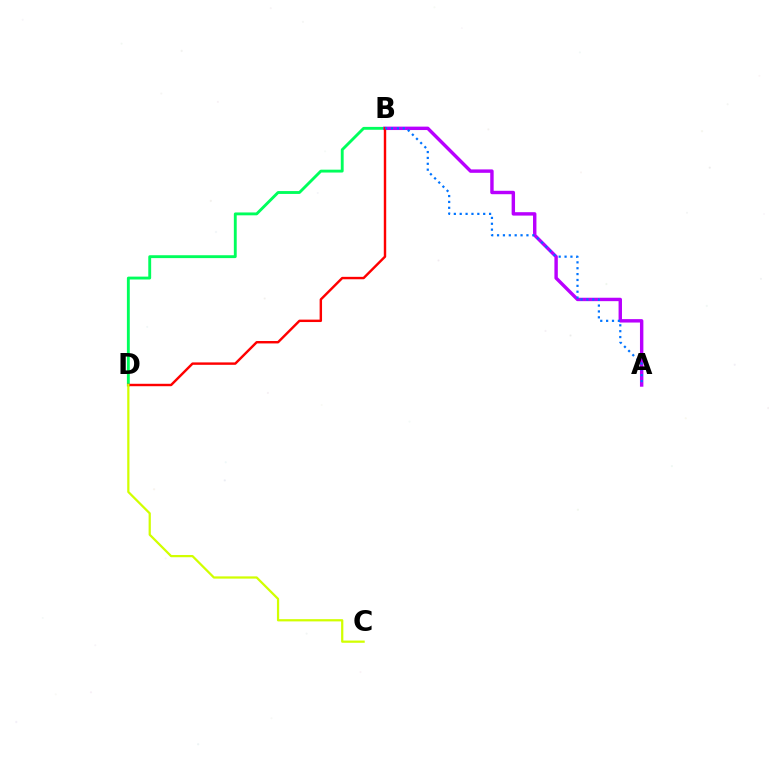{('B', 'D'): [{'color': '#00ff5c', 'line_style': 'solid', 'thickness': 2.07}, {'color': '#ff0000', 'line_style': 'solid', 'thickness': 1.74}], ('A', 'B'): [{'color': '#b900ff', 'line_style': 'solid', 'thickness': 2.46}, {'color': '#0074ff', 'line_style': 'dotted', 'thickness': 1.6}], ('C', 'D'): [{'color': '#d1ff00', 'line_style': 'solid', 'thickness': 1.61}]}